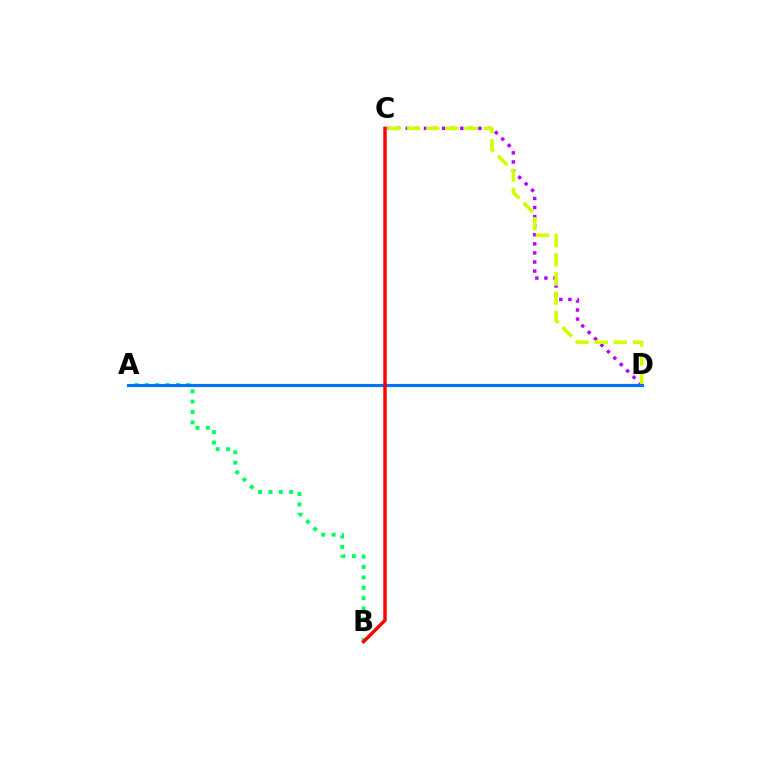{('A', 'B'): [{'color': '#00ff5c', 'line_style': 'dotted', 'thickness': 2.82}], ('C', 'D'): [{'color': '#b900ff', 'line_style': 'dotted', 'thickness': 2.47}, {'color': '#d1ff00', 'line_style': 'dashed', 'thickness': 2.6}], ('A', 'D'): [{'color': '#0074ff', 'line_style': 'solid', 'thickness': 2.27}], ('B', 'C'): [{'color': '#ff0000', 'line_style': 'solid', 'thickness': 2.46}]}